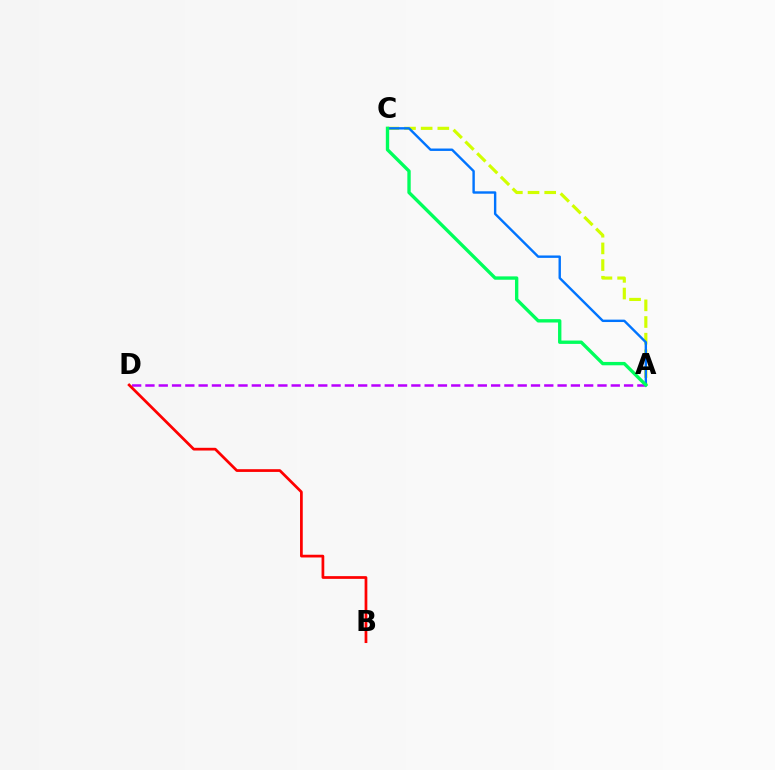{('A', 'C'): [{'color': '#d1ff00', 'line_style': 'dashed', 'thickness': 2.26}, {'color': '#0074ff', 'line_style': 'solid', 'thickness': 1.73}, {'color': '#00ff5c', 'line_style': 'solid', 'thickness': 2.42}], ('A', 'D'): [{'color': '#b900ff', 'line_style': 'dashed', 'thickness': 1.81}], ('B', 'D'): [{'color': '#ff0000', 'line_style': 'solid', 'thickness': 1.97}]}